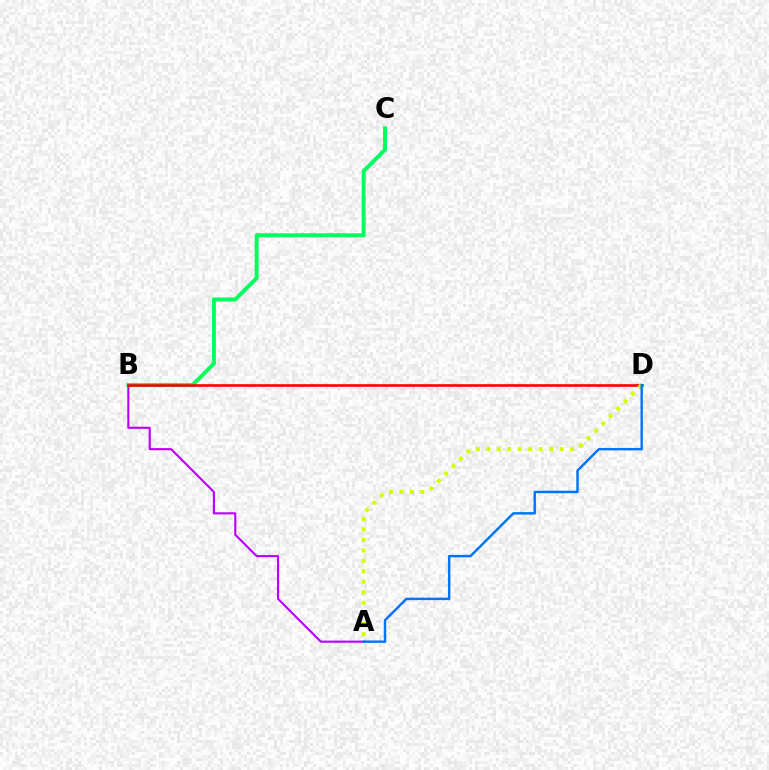{('A', 'B'): [{'color': '#b900ff', 'line_style': 'solid', 'thickness': 1.52}], ('B', 'C'): [{'color': '#00ff5c', 'line_style': 'solid', 'thickness': 2.83}], ('B', 'D'): [{'color': '#ff0000', 'line_style': 'solid', 'thickness': 1.89}], ('A', 'D'): [{'color': '#d1ff00', 'line_style': 'dotted', 'thickness': 2.84}, {'color': '#0074ff', 'line_style': 'solid', 'thickness': 1.75}]}